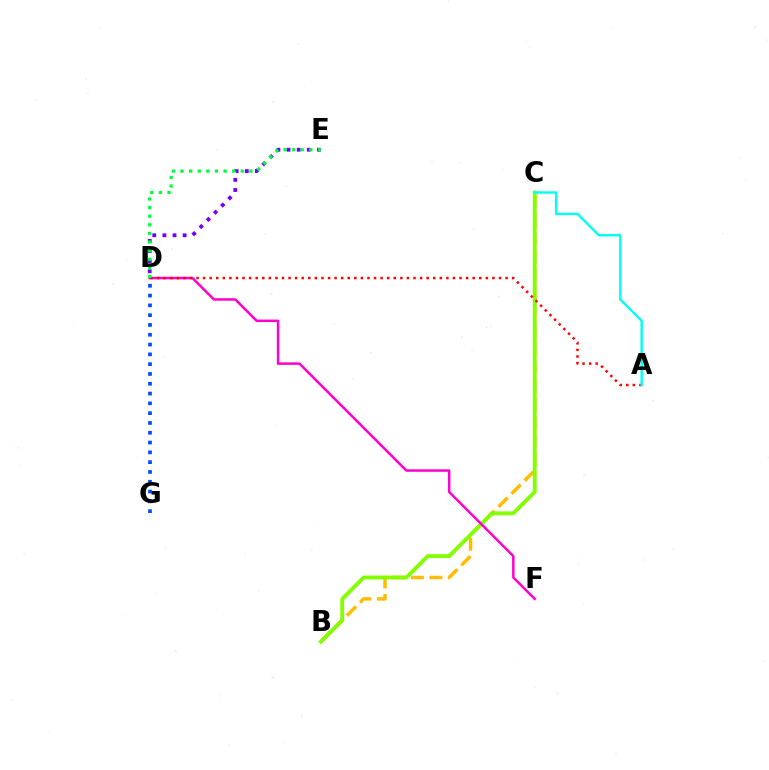{('B', 'C'): [{'color': '#ffbd00', 'line_style': 'dashed', 'thickness': 2.51}, {'color': '#84ff00', 'line_style': 'solid', 'thickness': 2.8}], ('D', 'E'): [{'color': '#7200ff', 'line_style': 'dotted', 'thickness': 2.75}, {'color': '#00ff39', 'line_style': 'dotted', 'thickness': 2.34}], ('D', 'F'): [{'color': '#ff00cf', 'line_style': 'solid', 'thickness': 1.8}], ('A', 'D'): [{'color': '#ff0000', 'line_style': 'dotted', 'thickness': 1.79}], ('A', 'C'): [{'color': '#00fff6', 'line_style': 'solid', 'thickness': 1.75}], ('D', 'G'): [{'color': '#004bff', 'line_style': 'dotted', 'thickness': 2.66}]}